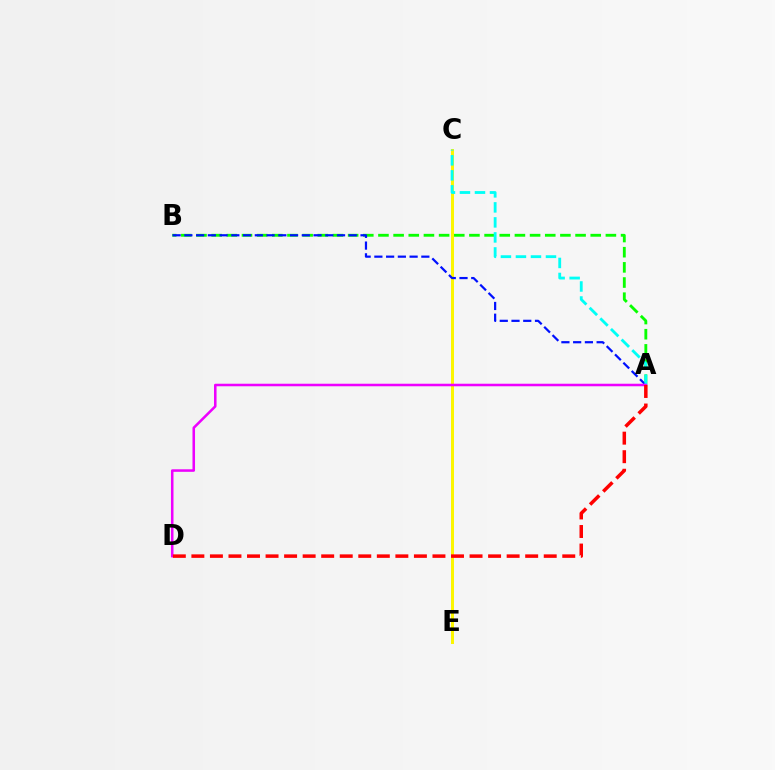{('A', 'B'): [{'color': '#08ff00', 'line_style': 'dashed', 'thickness': 2.06}, {'color': '#0010ff', 'line_style': 'dashed', 'thickness': 1.6}], ('C', 'E'): [{'color': '#fcf500', 'line_style': 'solid', 'thickness': 2.15}], ('A', 'C'): [{'color': '#00fff6', 'line_style': 'dashed', 'thickness': 2.04}], ('A', 'D'): [{'color': '#ee00ff', 'line_style': 'solid', 'thickness': 1.83}, {'color': '#ff0000', 'line_style': 'dashed', 'thickness': 2.52}]}